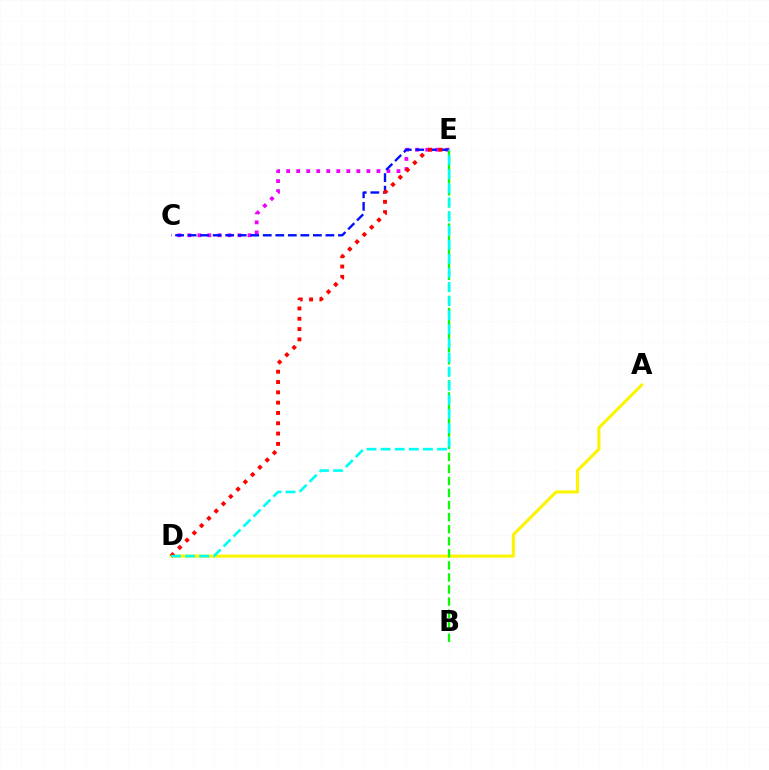{('C', 'E'): [{'color': '#ee00ff', 'line_style': 'dotted', 'thickness': 2.72}, {'color': '#0010ff', 'line_style': 'dashed', 'thickness': 1.7}], ('A', 'D'): [{'color': '#fcf500', 'line_style': 'solid', 'thickness': 2.22}], ('B', 'E'): [{'color': '#08ff00', 'line_style': 'dashed', 'thickness': 1.64}], ('D', 'E'): [{'color': '#ff0000', 'line_style': 'dotted', 'thickness': 2.8}, {'color': '#00fff6', 'line_style': 'dashed', 'thickness': 1.92}]}